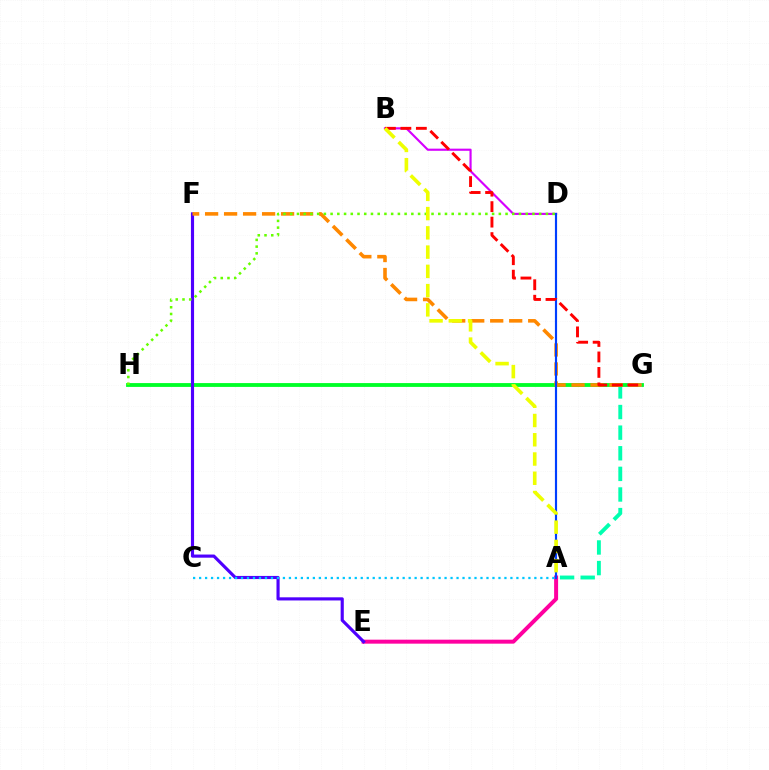{('A', 'E'): [{'color': '#ff00a0', 'line_style': 'solid', 'thickness': 2.87}], ('G', 'H'): [{'color': '#00ff27', 'line_style': 'solid', 'thickness': 2.76}], ('B', 'D'): [{'color': '#d600ff', 'line_style': 'solid', 'thickness': 1.55}], ('A', 'G'): [{'color': '#00ffaf', 'line_style': 'dashed', 'thickness': 2.8}], ('E', 'F'): [{'color': '#4f00ff', 'line_style': 'solid', 'thickness': 2.26}], ('F', 'G'): [{'color': '#ff8800', 'line_style': 'dashed', 'thickness': 2.58}], ('D', 'H'): [{'color': '#66ff00', 'line_style': 'dotted', 'thickness': 1.83}], ('A', 'C'): [{'color': '#00c7ff', 'line_style': 'dotted', 'thickness': 1.63}], ('A', 'D'): [{'color': '#003fff', 'line_style': 'solid', 'thickness': 1.55}], ('B', 'G'): [{'color': '#ff0000', 'line_style': 'dashed', 'thickness': 2.1}], ('A', 'B'): [{'color': '#eeff00', 'line_style': 'dashed', 'thickness': 2.62}]}